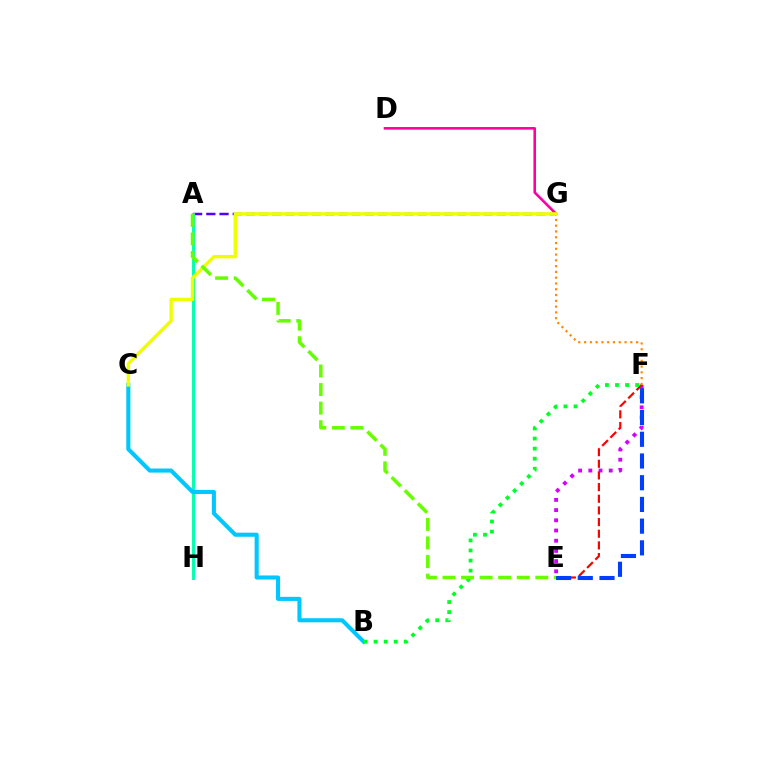{('D', 'G'): [{'color': '#ff00a0', 'line_style': 'solid', 'thickness': 1.87}], ('E', 'F'): [{'color': '#d600ff', 'line_style': 'dotted', 'thickness': 2.77}, {'color': '#ff0000', 'line_style': 'dashed', 'thickness': 1.58}, {'color': '#003fff', 'line_style': 'dashed', 'thickness': 2.95}], ('A', 'G'): [{'color': '#4f00ff', 'line_style': 'dashed', 'thickness': 1.79}], ('F', 'G'): [{'color': '#ff8800', 'line_style': 'dotted', 'thickness': 1.57}], ('A', 'H'): [{'color': '#00ffaf', 'line_style': 'solid', 'thickness': 2.11}], ('B', 'C'): [{'color': '#00c7ff', 'line_style': 'solid', 'thickness': 2.94}], ('C', 'G'): [{'color': '#eeff00', 'line_style': 'solid', 'thickness': 2.44}], ('B', 'F'): [{'color': '#00ff27', 'line_style': 'dotted', 'thickness': 2.74}], ('A', 'E'): [{'color': '#66ff00', 'line_style': 'dashed', 'thickness': 2.52}]}